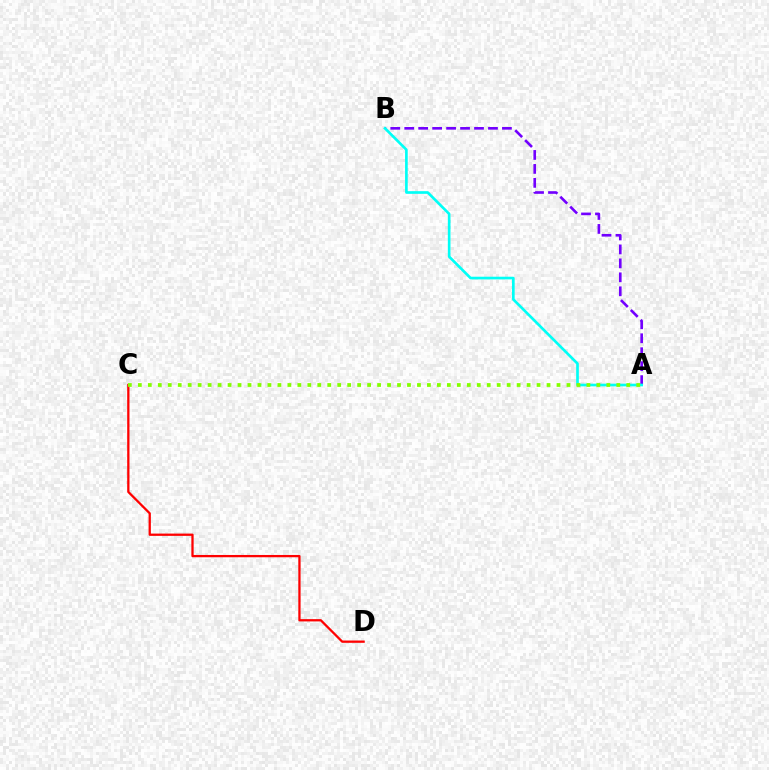{('C', 'D'): [{'color': '#ff0000', 'line_style': 'solid', 'thickness': 1.64}], ('A', 'B'): [{'color': '#7200ff', 'line_style': 'dashed', 'thickness': 1.9}, {'color': '#00fff6', 'line_style': 'solid', 'thickness': 1.92}], ('A', 'C'): [{'color': '#84ff00', 'line_style': 'dotted', 'thickness': 2.71}]}